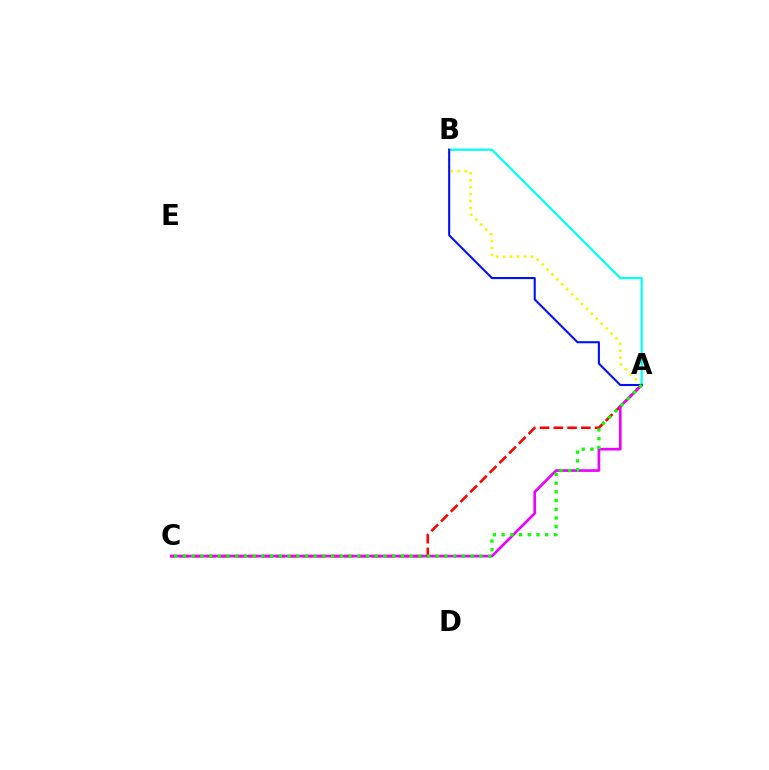{('A', 'C'): [{'color': '#ff0000', 'line_style': 'dashed', 'thickness': 1.87}, {'color': '#ee00ff', 'line_style': 'solid', 'thickness': 1.93}, {'color': '#08ff00', 'line_style': 'dotted', 'thickness': 2.37}], ('A', 'B'): [{'color': '#fcf500', 'line_style': 'dotted', 'thickness': 1.89}, {'color': '#00fff6', 'line_style': 'solid', 'thickness': 1.59}, {'color': '#0010ff', 'line_style': 'solid', 'thickness': 1.5}]}